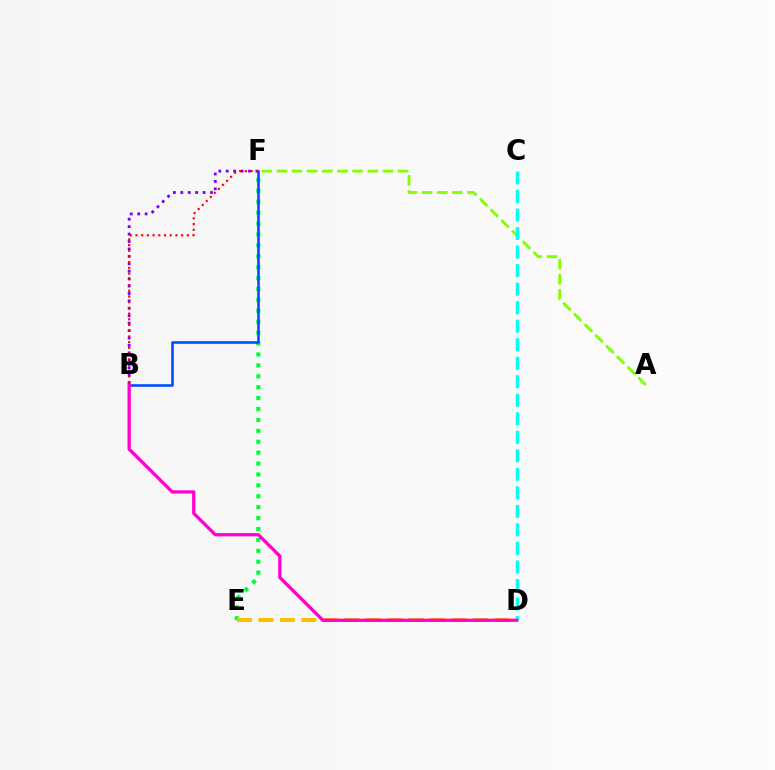{('E', 'F'): [{'color': '#00ff39', 'line_style': 'dotted', 'thickness': 2.96}], ('B', 'F'): [{'color': '#7200ff', 'line_style': 'dotted', 'thickness': 2.02}, {'color': '#ff0000', 'line_style': 'dotted', 'thickness': 1.55}, {'color': '#004bff', 'line_style': 'solid', 'thickness': 1.86}], ('D', 'E'): [{'color': '#ffbd00', 'line_style': 'dashed', 'thickness': 2.91}], ('A', 'F'): [{'color': '#84ff00', 'line_style': 'dashed', 'thickness': 2.06}], ('C', 'D'): [{'color': '#00fff6', 'line_style': 'dashed', 'thickness': 2.52}], ('B', 'D'): [{'color': '#ff00cf', 'line_style': 'solid', 'thickness': 2.36}]}